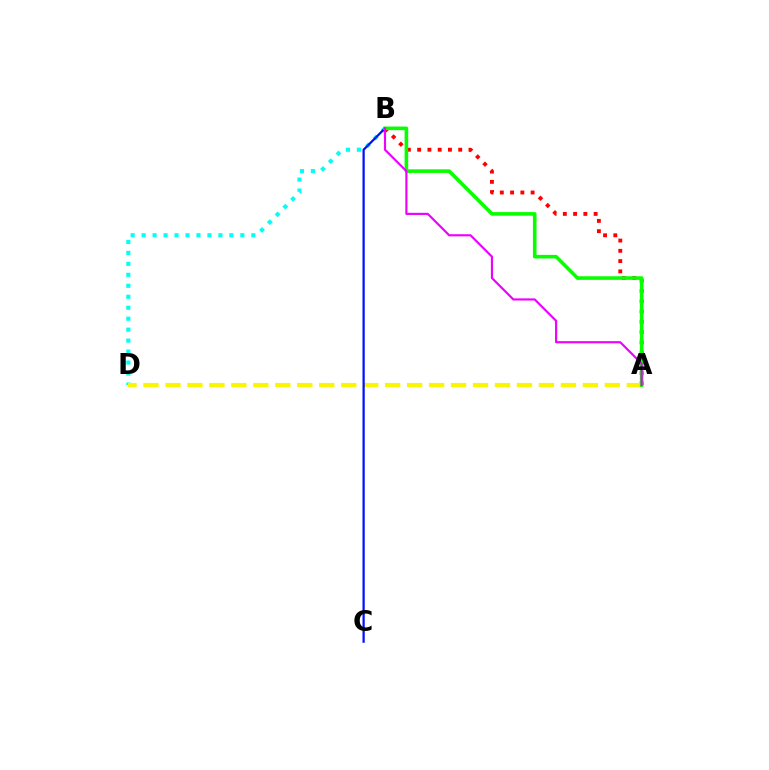{('B', 'D'): [{'color': '#00fff6', 'line_style': 'dotted', 'thickness': 2.98}], ('A', 'B'): [{'color': '#ff0000', 'line_style': 'dotted', 'thickness': 2.79}, {'color': '#08ff00', 'line_style': 'solid', 'thickness': 2.59}, {'color': '#ee00ff', 'line_style': 'solid', 'thickness': 1.55}], ('A', 'D'): [{'color': '#fcf500', 'line_style': 'dashed', 'thickness': 2.98}], ('B', 'C'): [{'color': '#0010ff', 'line_style': 'solid', 'thickness': 1.61}]}